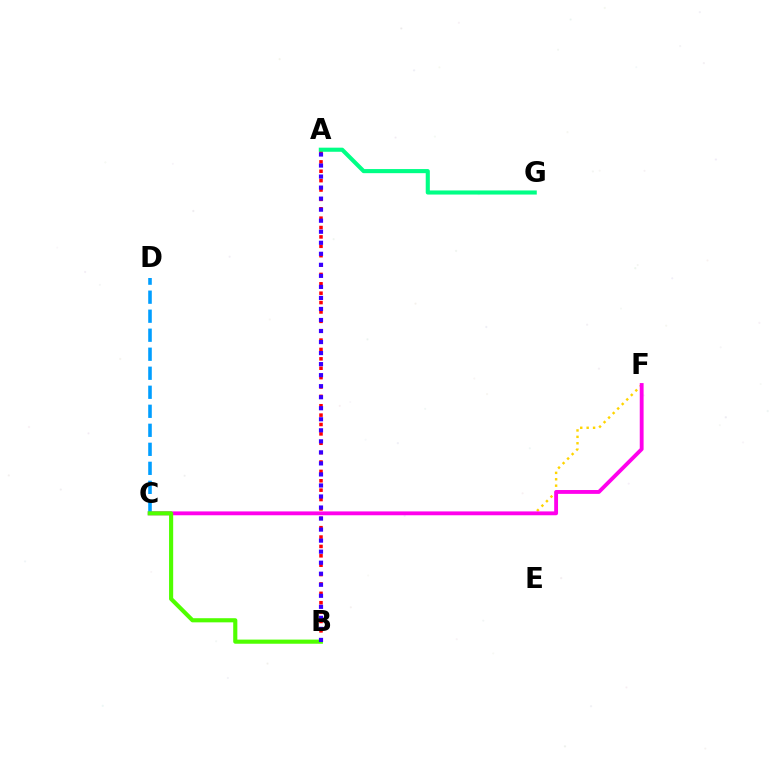{('C', 'F'): [{'color': '#ffd500', 'line_style': 'dotted', 'thickness': 1.74}, {'color': '#ff00ed', 'line_style': 'solid', 'thickness': 2.77}], ('C', 'D'): [{'color': '#009eff', 'line_style': 'dashed', 'thickness': 2.58}], ('A', 'B'): [{'color': '#ff0000', 'line_style': 'dotted', 'thickness': 2.55}, {'color': '#3700ff', 'line_style': 'dotted', 'thickness': 3.0}], ('A', 'G'): [{'color': '#00ff86', 'line_style': 'solid', 'thickness': 2.95}], ('B', 'C'): [{'color': '#4fff00', 'line_style': 'solid', 'thickness': 2.98}]}